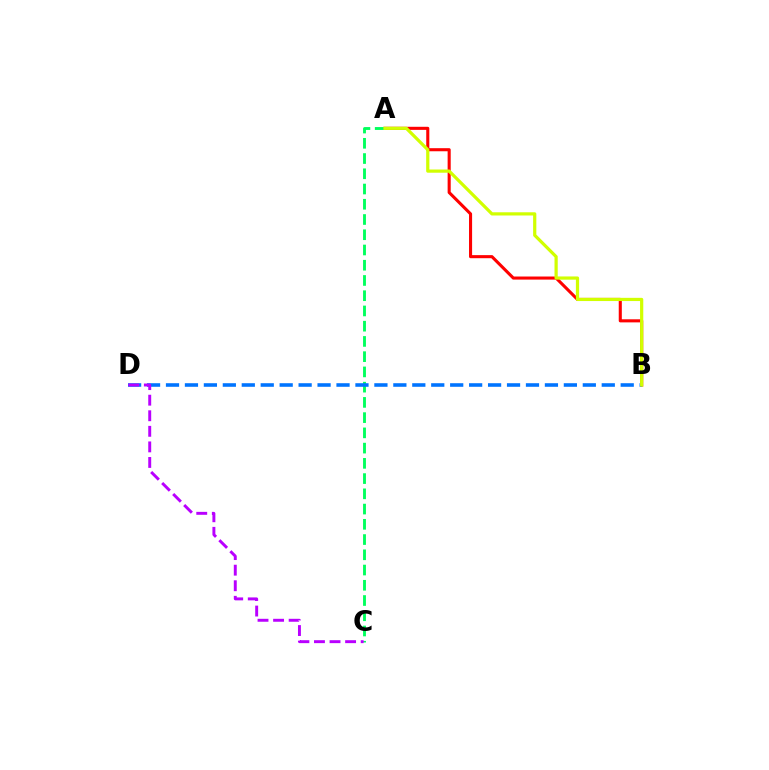{('A', 'B'): [{'color': '#ff0000', 'line_style': 'solid', 'thickness': 2.22}, {'color': '#d1ff00', 'line_style': 'solid', 'thickness': 2.32}], ('A', 'C'): [{'color': '#00ff5c', 'line_style': 'dashed', 'thickness': 2.07}], ('B', 'D'): [{'color': '#0074ff', 'line_style': 'dashed', 'thickness': 2.57}], ('C', 'D'): [{'color': '#b900ff', 'line_style': 'dashed', 'thickness': 2.11}]}